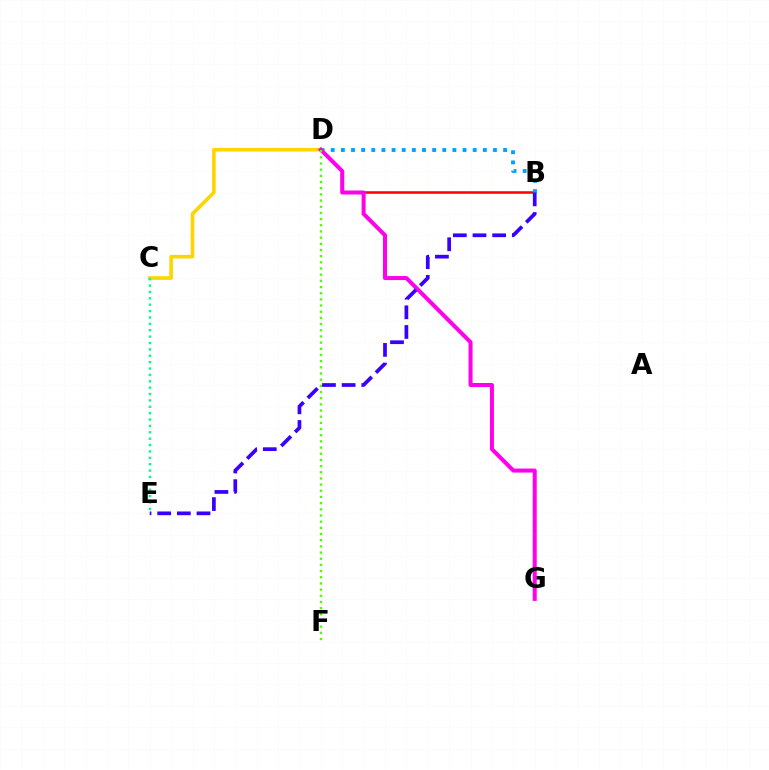{('B', 'D'): [{'color': '#ff0000', 'line_style': 'solid', 'thickness': 1.81}, {'color': '#009eff', 'line_style': 'dotted', 'thickness': 2.76}], ('C', 'D'): [{'color': '#ffd500', 'line_style': 'solid', 'thickness': 2.61}], ('C', 'E'): [{'color': '#00ff86', 'line_style': 'dotted', 'thickness': 1.73}], ('D', 'G'): [{'color': '#ff00ed', 'line_style': 'solid', 'thickness': 2.89}], ('D', 'F'): [{'color': '#4fff00', 'line_style': 'dotted', 'thickness': 1.68}], ('B', 'E'): [{'color': '#3700ff', 'line_style': 'dashed', 'thickness': 2.67}]}